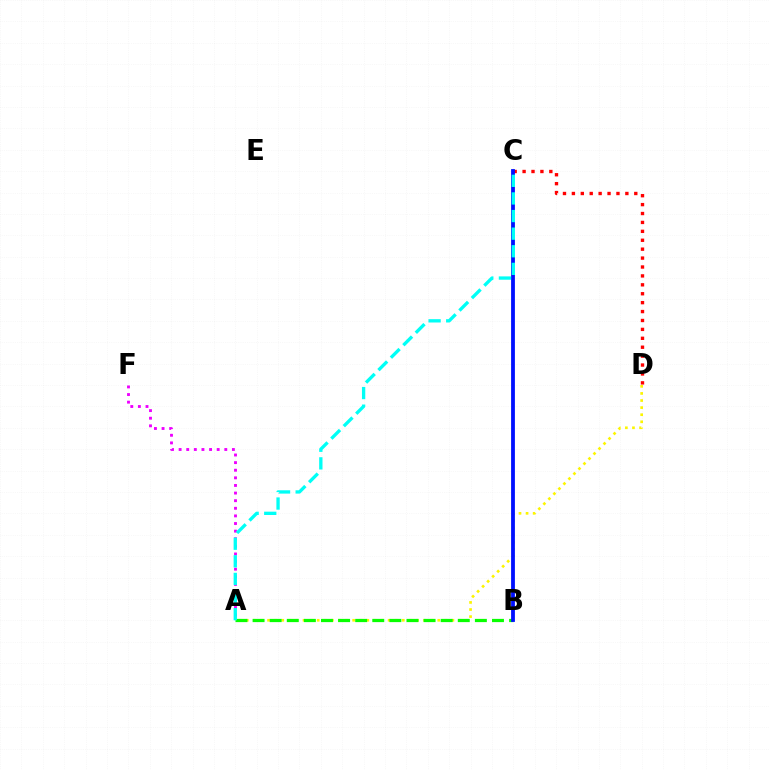{('A', 'D'): [{'color': '#fcf500', 'line_style': 'dotted', 'thickness': 1.93}], ('A', 'B'): [{'color': '#08ff00', 'line_style': 'dashed', 'thickness': 2.32}], ('C', 'D'): [{'color': '#ff0000', 'line_style': 'dotted', 'thickness': 2.42}], ('A', 'F'): [{'color': '#ee00ff', 'line_style': 'dotted', 'thickness': 2.07}], ('B', 'C'): [{'color': '#0010ff', 'line_style': 'solid', 'thickness': 2.74}], ('A', 'C'): [{'color': '#00fff6', 'line_style': 'dashed', 'thickness': 2.39}]}